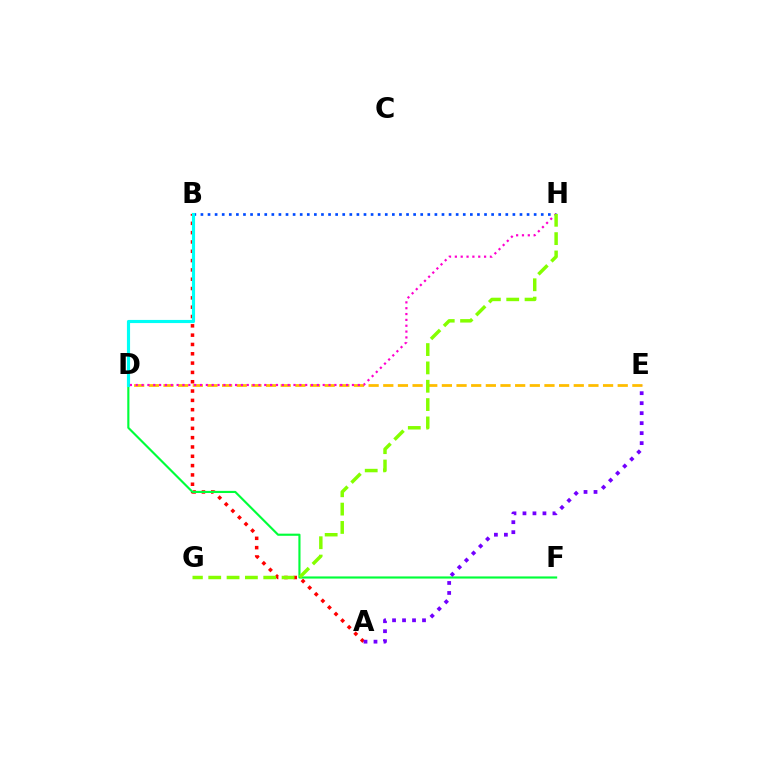{('A', 'B'): [{'color': '#ff0000', 'line_style': 'dotted', 'thickness': 2.53}], ('D', 'F'): [{'color': '#00ff39', 'line_style': 'solid', 'thickness': 1.54}], ('D', 'E'): [{'color': '#ffbd00', 'line_style': 'dashed', 'thickness': 1.99}], ('B', 'H'): [{'color': '#004bff', 'line_style': 'dotted', 'thickness': 1.93}], ('B', 'D'): [{'color': '#00fff6', 'line_style': 'solid', 'thickness': 2.26}], ('A', 'E'): [{'color': '#7200ff', 'line_style': 'dotted', 'thickness': 2.71}], ('D', 'H'): [{'color': '#ff00cf', 'line_style': 'dotted', 'thickness': 1.59}], ('G', 'H'): [{'color': '#84ff00', 'line_style': 'dashed', 'thickness': 2.49}]}